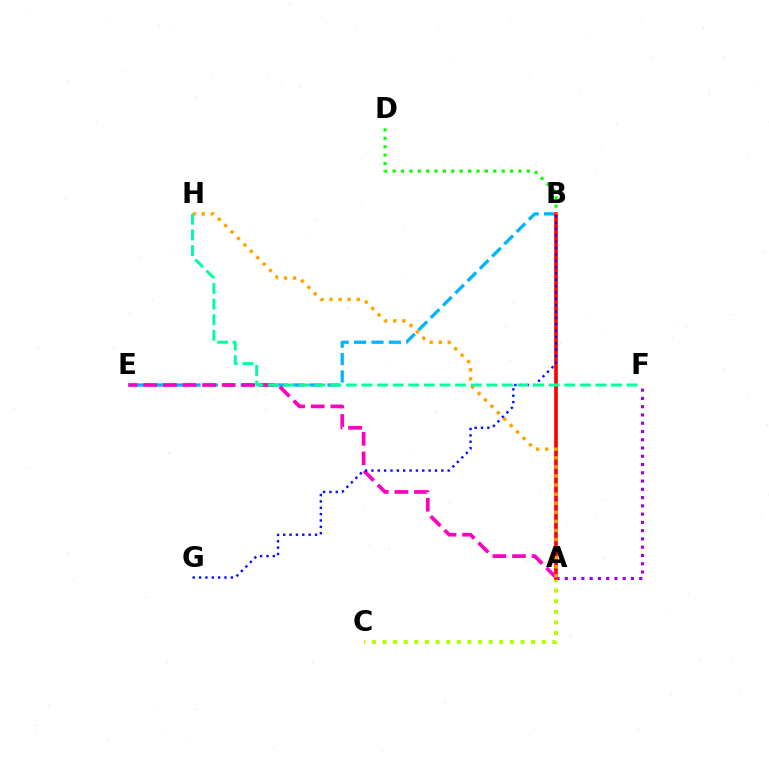{('A', 'F'): [{'color': '#9b00ff', 'line_style': 'dotted', 'thickness': 2.25}], ('A', 'C'): [{'color': '#b3ff00', 'line_style': 'dotted', 'thickness': 2.88}], ('B', 'E'): [{'color': '#00b5ff', 'line_style': 'dashed', 'thickness': 2.36}], ('A', 'B'): [{'color': '#ff0000', 'line_style': 'solid', 'thickness': 2.64}], ('B', 'D'): [{'color': '#08ff00', 'line_style': 'dotted', 'thickness': 2.28}], ('A', 'E'): [{'color': '#ff00bd', 'line_style': 'dashed', 'thickness': 2.66}], ('A', 'H'): [{'color': '#ffa500', 'line_style': 'dotted', 'thickness': 2.46}], ('B', 'G'): [{'color': '#0010ff', 'line_style': 'dotted', 'thickness': 1.73}], ('F', 'H'): [{'color': '#00ff9d', 'line_style': 'dashed', 'thickness': 2.12}]}